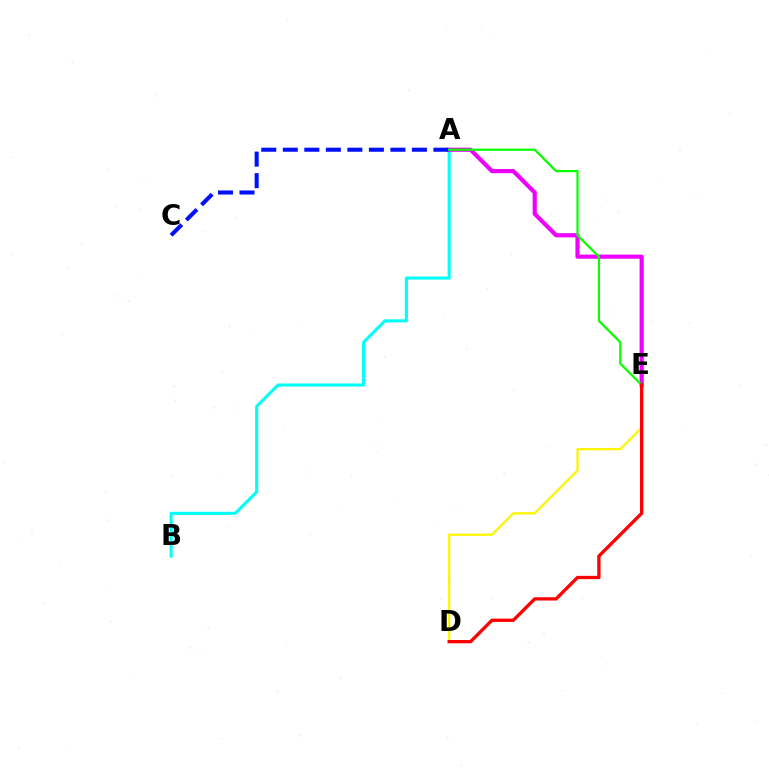{('D', 'E'): [{'color': '#fcf500', 'line_style': 'solid', 'thickness': 1.62}, {'color': '#ff0000', 'line_style': 'solid', 'thickness': 2.38}], ('A', 'B'): [{'color': '#00fff6', 'line_style': 'solid', 'thickness': 2.21}], ('A', 'E'): [{'color': '#ee00ff', 'line_style': 'solid', 'thickness': 2.99}, {'color': '#08ff00', 'line_style': 'solid', 'thickness': 1.6}], ('A', 'C'): [{'color': '#0010ff', 'line_style': 'dashed', 'thickness': 2.92}]}